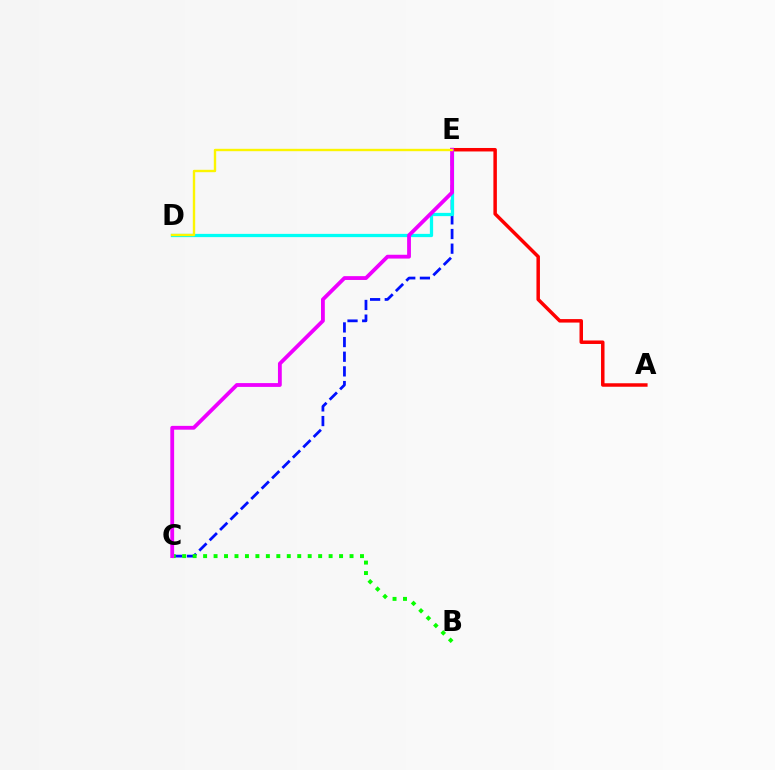{('C', 'E'): [{'color': '#0010ff', 'line_style': 'dashed', 'thickness': 1.99}, {'color': '#ee00ff', 'line_style': 'solid', 'thickness': 2.75}], ('A', 'E'): [{'color': '#ff0000', 'line_style': 'solid', 'thickness': 2.51}], ('B', 'C'): [{'color': '#08ff00', 'line_style': 'dotted', 'thickness': 2.84}], ('D', 'E'): [{'color': '#00fff6', 'line_style': 'solid', 'thickness': 2.34}, {'color': '#fcf500', 'line_style': 'solid', 'thickness': 1.72}]}